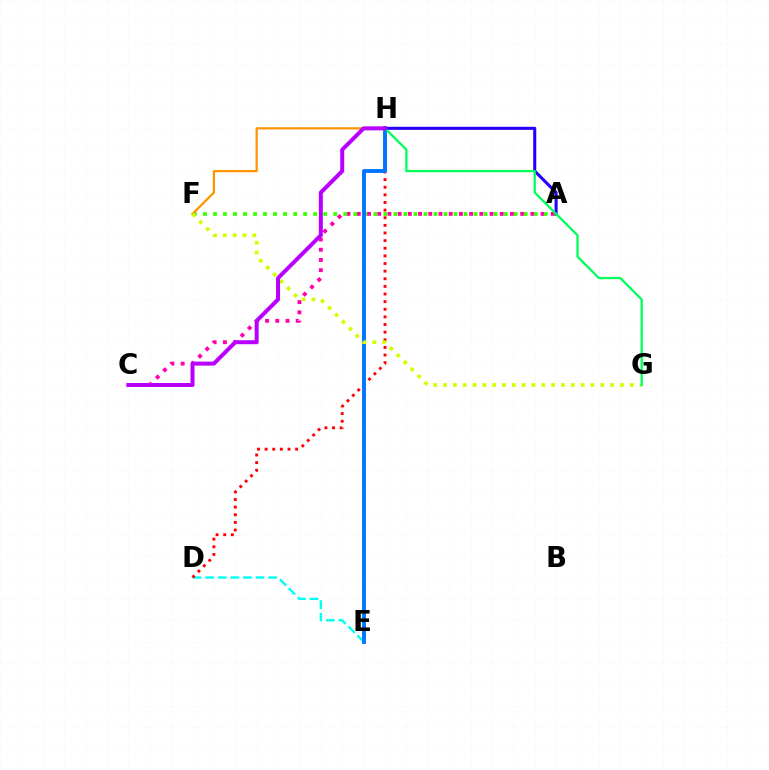{('D', 'E'): [{'color': '#00fff6', 'line_style': 'dashed', 'thickness': 1.71}], ('A', 'C'): [{'color': '#ff00ac', 'line_style': 'dotted', 'thickness': 2.77}], ('A', 'F'): [{'color': '#3dff00', 'line_style': 'dotted', 'thickness': 2.72}], ('F', 'H'): [{'color': '#ff9400', 'line_style': 'solid', 'thickness': 1.61}], ('D', 'H'): [{'color': '#ff0000', 'line_style': 'dotted', 'thickness': 2.07}], ('E', 'H'): [{'color': '#0074ff', 'line_style': 'solid', 'thickness': 2.78}], ('A', 'H'): [{'color': '#2500ff', 'line_style': 'solid', 'thickness': 2.2}], ('F', 'G'): [{'color': '#d1ff00', 'line_style': 'dotted', 'thickness': 2.67}], ('G', 'H'): [{'color': '#00ff5c', 'line_style': 'solid', 'thickness': 1.65}], ('C', 'H'): [{'color': '#b900ff', 'line_style': 'solid', 'thickness': 2.88}]}